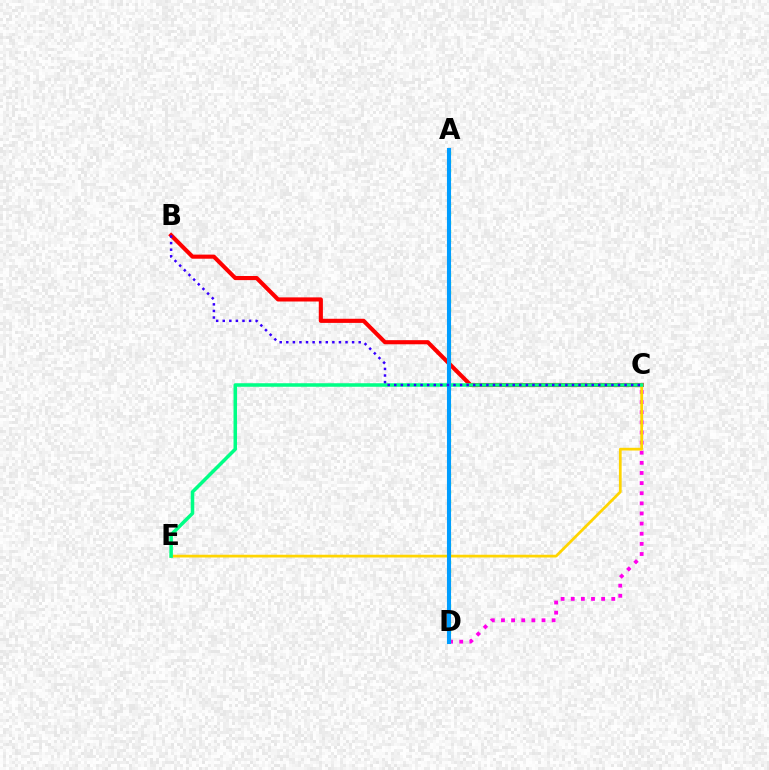{('C', 'D'): [{'color': '#ff00ed', 'line_style': 'dotted', 'thickness': 2.75}], ('B', 'C'): [{'color': '#ff0000', 'line_style': 'solid', 'thickness': 2.97}, {'color': '#3700ff', 'line_style': 'dotted', 'thickness': 1.79}], ('A', 'D'): [{'color': '#4fff00', 'line_style': 'dotted', 'thickness': 2.37}, {'color': '#009eff', 'line_style': 'solid', 'thickness': 2.94}], ('C', 'E'): [{'color': '#ffd500', 'line_style': 'solid', 'thickness': 1.97}, {'color': '#00ff86', 'line_style': 'solid', 'thickness': 2.54}]}